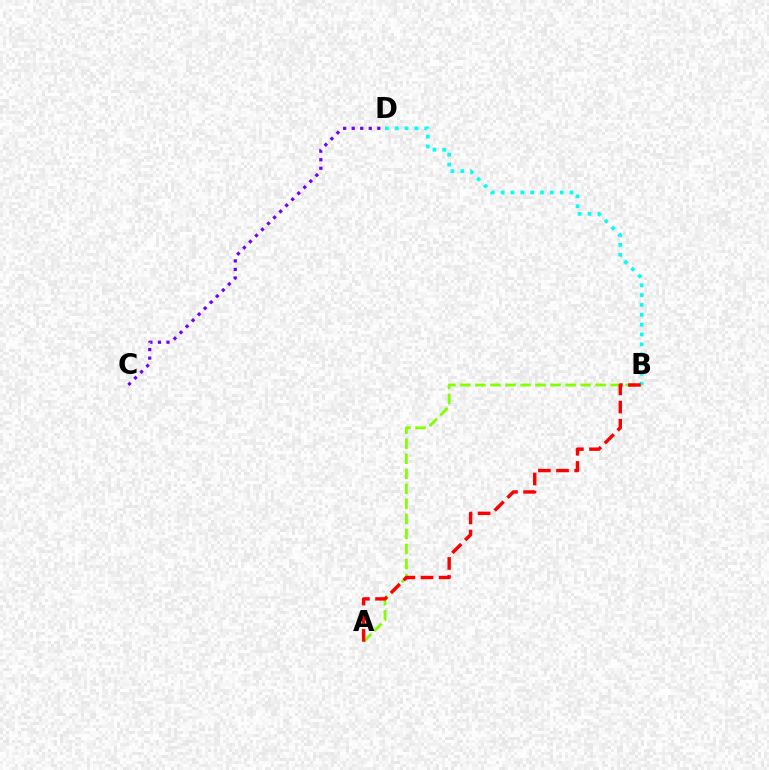{('A', 'B'): [{'color': '#84ff00', 'line_style': 'dashed', 'thickness': 2.04}, {'color': '#ff0000', 'line_style': 'dashed', 'thickness': 2.46}], ('B', 'D'): [{'color': '#00fff6', 'line_style': 'dotted', 'thickness': 2.68}], ('C', 'D'): [{'color': '#7200ff', 'line_style': 'dotted', 'thickness': 2.32}]}